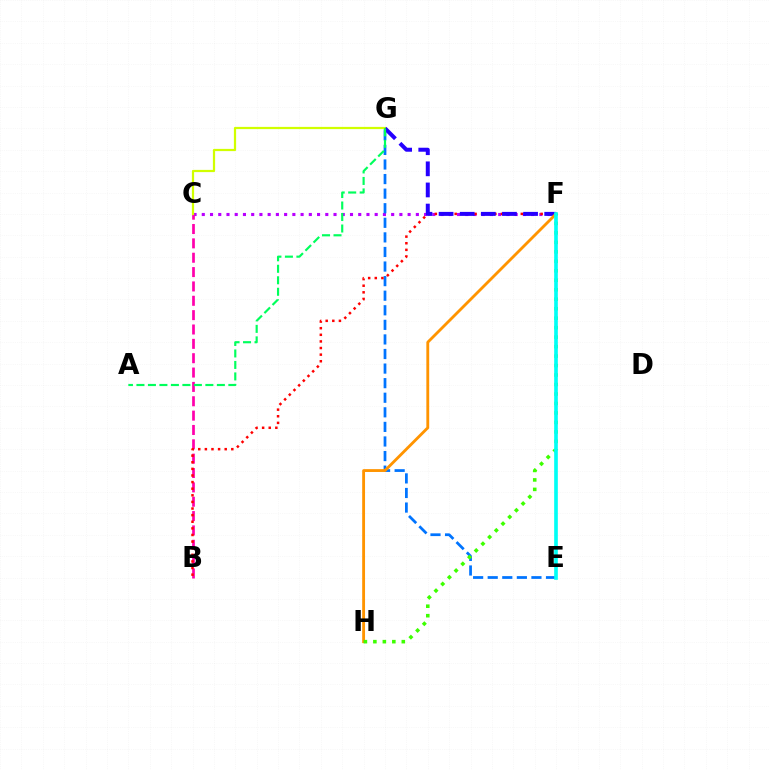{('C', 'F'): [{'color': '#b900ff', 'line_style': 'dotted', 'thickness': 2.24}], ('B', 'C'): [{'color': '#ff00ac', 'line_style': 'dashed', 'thickness': 1.95}], ('E', 'G'): [{'color': '#0074ff', 'line_style': 'dashed', 'thickness': 1.98}], ('B', 'F'): [{'color': '#ff0000', 'line_style': 'dotted', 'thickness': 1.8}], ('C', 'G'): [{'color': '#d1ff00', 'line_style': 'solid', 'thickness': 1.6}], ('F', 'G'): [{'color': '#2500ff', 'line_style': 'dashed', 'thickness': 2.87}], ('F', 'H'): [{'color': '#ff9400', 'line_style': 'solid', 'thickness': 2.05}, {'color': '#3dff00', 'line_style': 'dotted', 'thickness': 2.58}], ('A', 'G'): [{'color': '#00ff5c', 'line_style': 'dashed', 'thickness': 1.56}], ('E', 'F'): [{'color': '#00fff6', 'line_style': 'solid', 'thickness': 2.63}]}